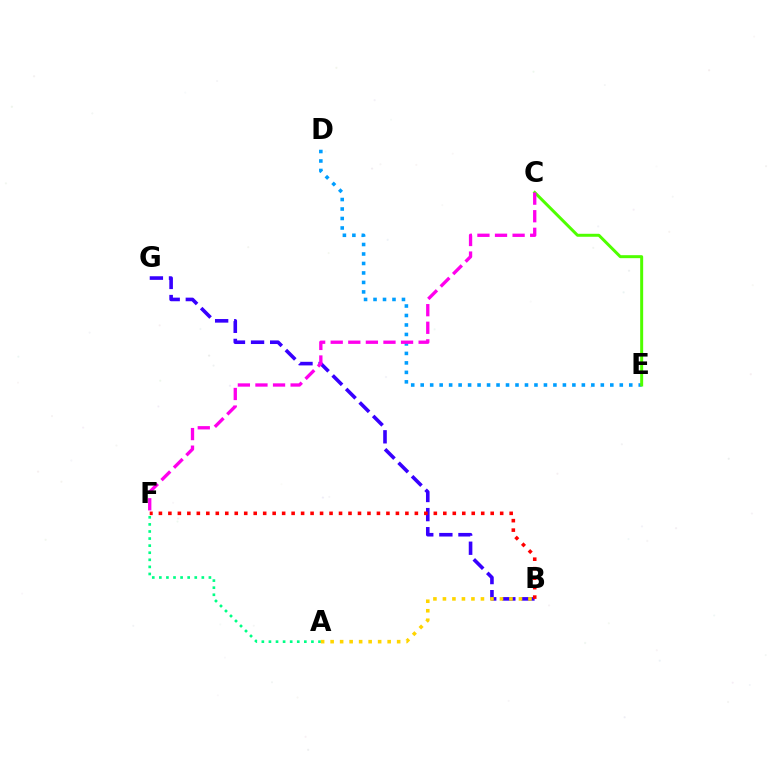{('B', 'G'): [{'color': '#3700ff', 'line_style': 'dashed', 'thickness': 2.59}], ('A', 'F'): [{'color': '#00ff86', 'line_style': 'dotted', 'thickness': 1.92}], ('D', 'E'): [{'color': '#009eff', 'line_style': 'dotted', 'thickness': 2.58}], ('C', 'E'): [{'color': '#4fff00', 'line_style': 'solid', 'thickness': 2.15}], ('A', 'B'): [{'color': '#ffd500', 'line_style': 'dotted', 'thickness': 2.58}], ('B', 'F'): [{'color': '#ff0000', 'line_style': 'dotted', 'thickness': 2.58}], ('C', 'F'): [{'color': '#ff00ed', 'line_style': 'dashed', 'thickness': 2.39}]}